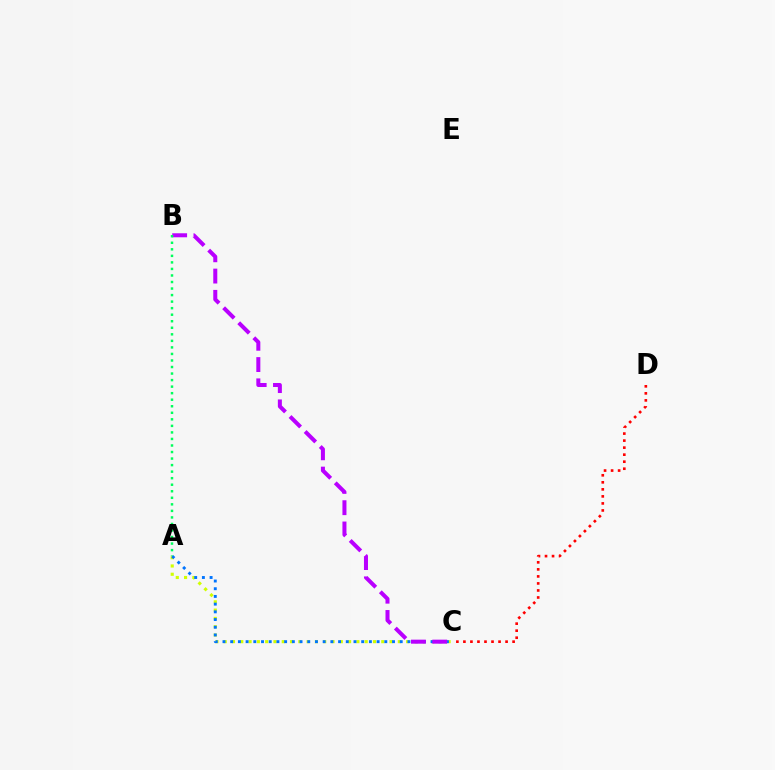{('A', 'C'): [{'color': '#d1ff00', 'line_style': 'dotted', 'thickness': 2.25}, {'color': '#0074ff', 'line_style': 'dotted', 'thickness': 2.09}], ('C', 'D'): [{'color': '#ff0000', 'line_style': 'dotted', 'thickness': 1.91}], ('B', 'C'): [{'color': '#b900ff', 'line_style': 'dashed', 'thickness': 2.89}], ('A', 'B'): [{'color': '#00ff5c', 'line_style': 'dotted', 'thickness': 1.78}]}